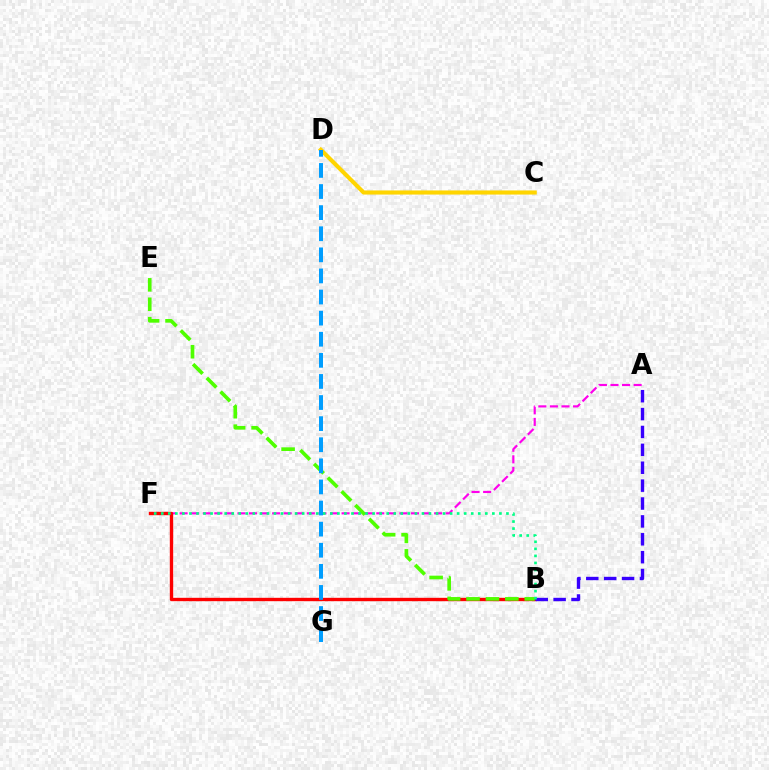{('A', 'F'): [{'color': '#ff00ed', 'line_style': 'dashed', 'thickness': 1.57}], ('B', 'F'): [{'color': '#ff0000', 'line_style': 'solid', 'thickness': 2.43}, {'color': '#00ff86', 'line_style': 'dotted', 'thickness': 1.91}], ('A', 'B'): [{'color': '#3700ff', 'line_style': 'dashed', 'thickness': 2.43}], ('B', 'E'): [{'color': '#4fff00', 'line_style': 'dashed', 'thickness': 2.64}], ('C', 'D'): [{'color': '#ffd500', 'line_style': 'solid', 'thickness': 2.96}], ('D', 'G'): [{'color': '#009eff', 'line_style': 'dashed', 'thickness': 2.87}]}